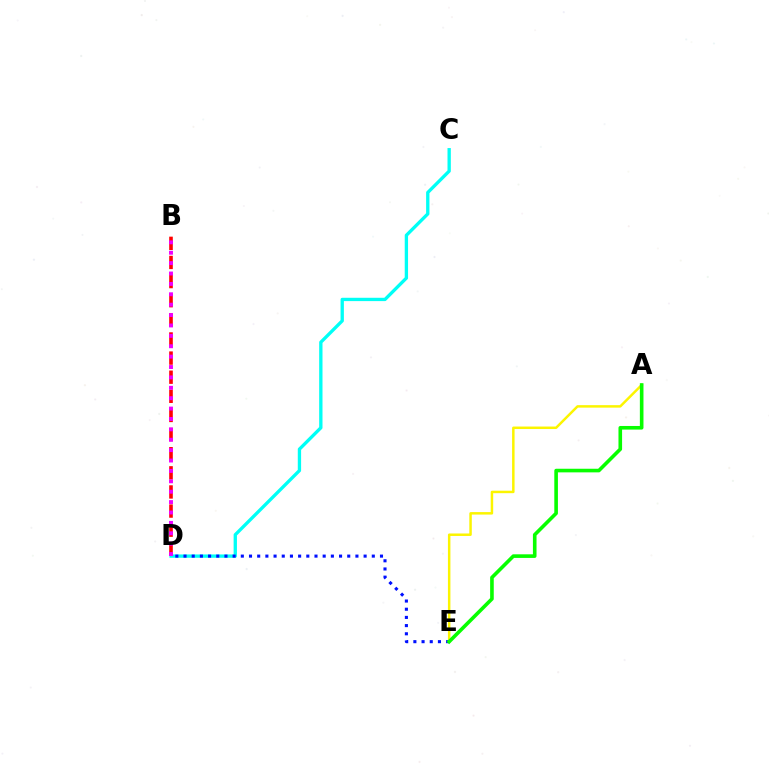{('C', 'D'): [{'color': '#00fff6', 'line_style': 'solid', 'thickness': 2.39}], ('D', 'E'): [{'color': '#0010ff', 'line_style': 'dotted', 'thickness': 2.22}], ('A', 'E'): [{'color': '#fcf500', 'line_style': 'solid', 'thickness': 1.78}, {'color': '#08ff00', 'line_style': 'solid', 'thickness': 2.6}], ('B', 'D'): [{'color': '#ff0000', 'line_style': 'dashed', 'thickness': 2.6}, {'color': '#ee00ff', 'line_style': 'dotted', 'thickness': 2.82}]}